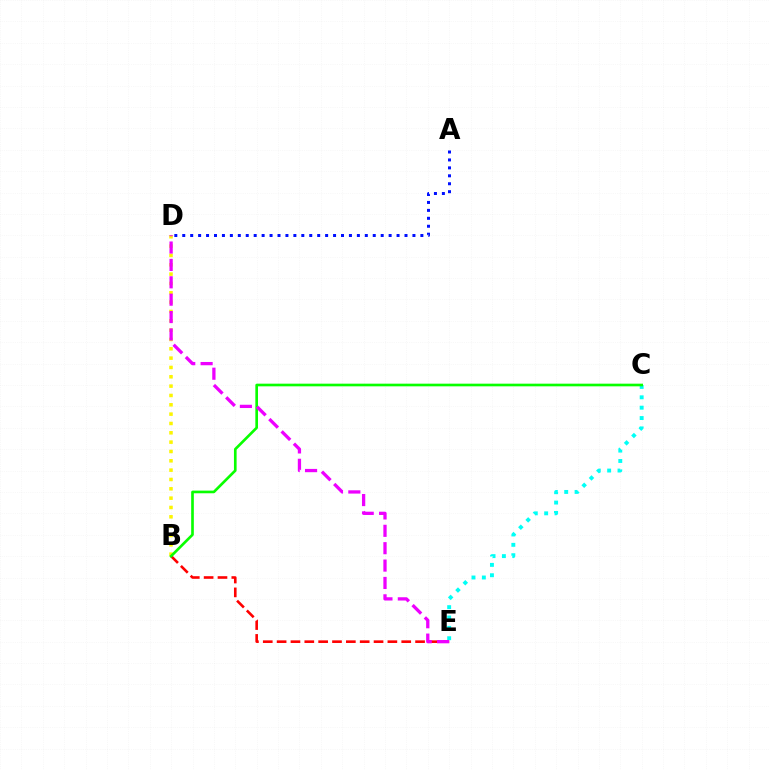{('C', 'E'): [{'color': '#00fff6', 'line_style': 'dotted', 'thickness': 2.81}], ('B', 'D'): [{'color': '#fcf500', 'line_style': 'dotted', 'thickness': 2.54}], ('B', 'E'): [{'color': '#ff0000', 'line_style': 'dashed', 'thickness': 1.88}], ('B', 'C'): [{'color': '#08ff00', 'line_style': 'solid', 'thickness': 1.91}], ('D', 'E'): [{'color': '#ee00ff', 'line_style': 'dashed', 'thickness': 2.36}], ('A', 'D'): [{'color': '#0010ff', 'line_style': 'dotted', 'thickness': 2.16}]}